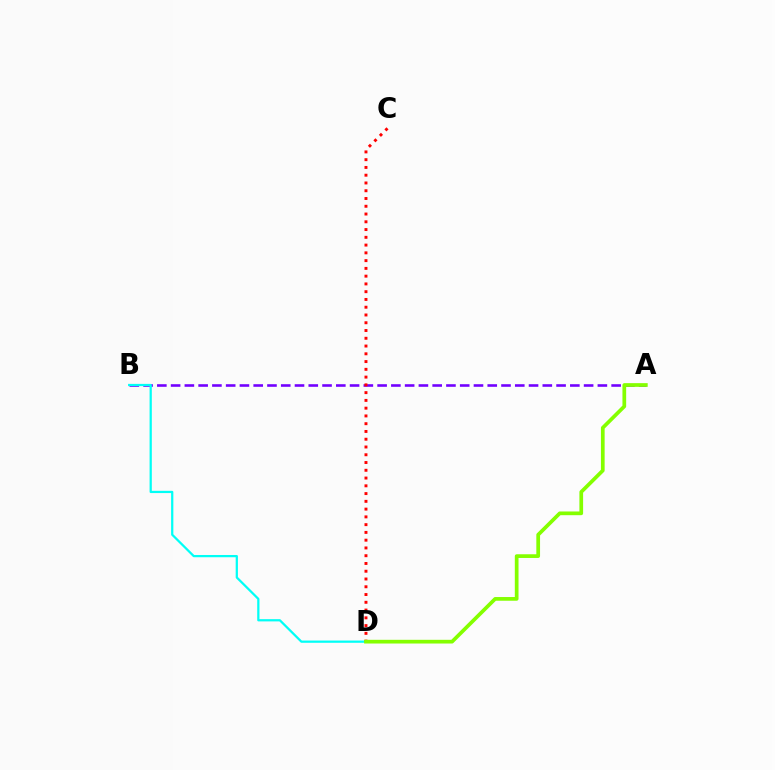{('A', 'B'): [{'color': '#7200ff', 'line_style': 'dashed', 'thickness': 1.87}], ('B', 'D'): [{'color': '#00fff6', 'line_style': 'solid', 'thickness': 1.61}], ('C', 'D'): [{'color': '#ff0000', 'line_style': 'dotted', 'thickness': 2.11}], ('A', 'D'): [{'color': '#84ff00', 'line_style': 'solid', 'thickness': 2.67}]}